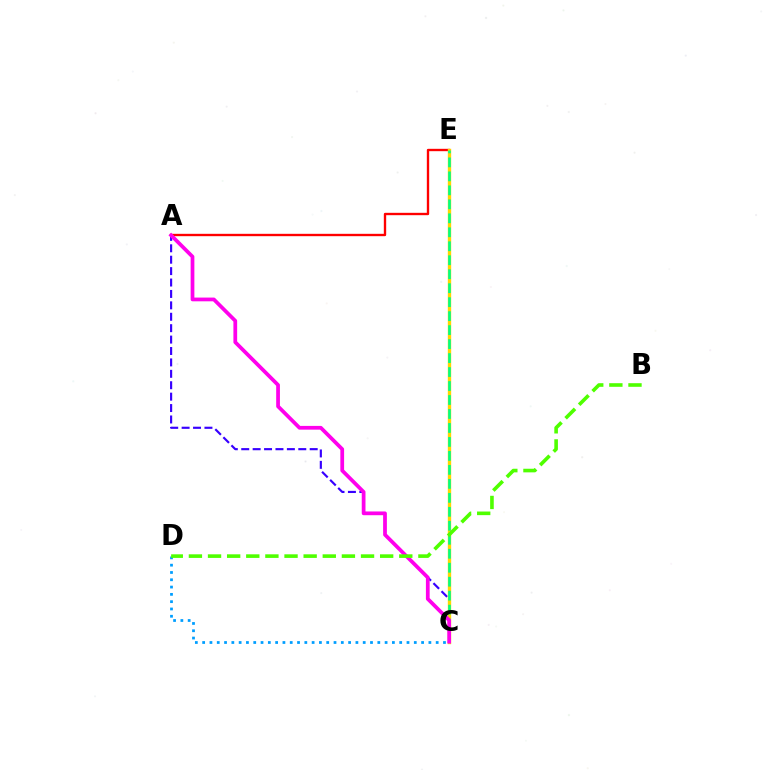{('A', 'E'): [{'color': '#ff0000', 'line_style': 'solid', 'thickness': 1.7}], ('A', 'C'): [{'color': '#3700ff', 'line_style': 'dashed', 'thickness': 1.55}, {'color': '#ff00ed', 'line_style': 'solid', 'thickness': 2.7}], ('C', 'E'): [{'color': '#ffd500', 'line_style': 'solid', 'thickness': 2.42}, {'color': '#00ff86', 'line_style': 'dashed', 'thickness': 1.9}], ('C', 'D'): [{'color': '#009eff', 'line_style': 'dotted', 'thickness': 1.98}], ('B', 'D'): [{'color': '#4fff00', 'line_style': 'dashed', 'thickness': 2.6}]}